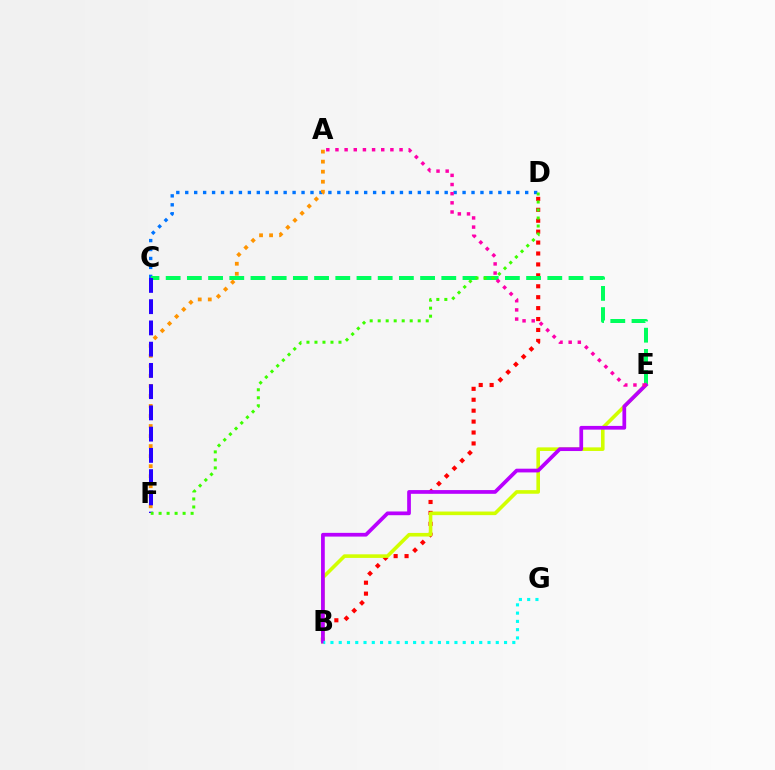{('C', 'D'): [{'color': '#0074ff', 'line_style': 'dotted', 'thickness': 2.43}], ('B', 'D'): [{'color': '#ff0000', 'line_style': 'dotted', 'thickness': 2.97}], ('C', 'E'): [{'color': '#00ff5c', 'line_style': 'dashed', 'thickness': 2.88}], ('B', 'E'): [{'color': '#d1ff00', 'line_style': 'solid', 'thickness': 2.59}, {'color': '#b900ff', 'line_style': 'solid', 'thickness': 2.68}], ('A', 'F'): [{'color': '#ff9400', 'line_style': 'dotted', 'thickness': 2.73}], ('B', 'G'): [{'color': '#00fff6', 'line_style': 'dotted', 'thickness': 2.25}], ('C', 'F'): [{'color': '#2500ff', 'line_style': 'dashed', 'thickness': 2.89}], ('A', 'E'): [{'color': '#ff00ac', 'line_style': 'dotted', 'thickness': 2.49}], ('D', 'F'): [{'color': '#3dff00', 'line_style': 'dotted', 'thickness': 2.17}]}